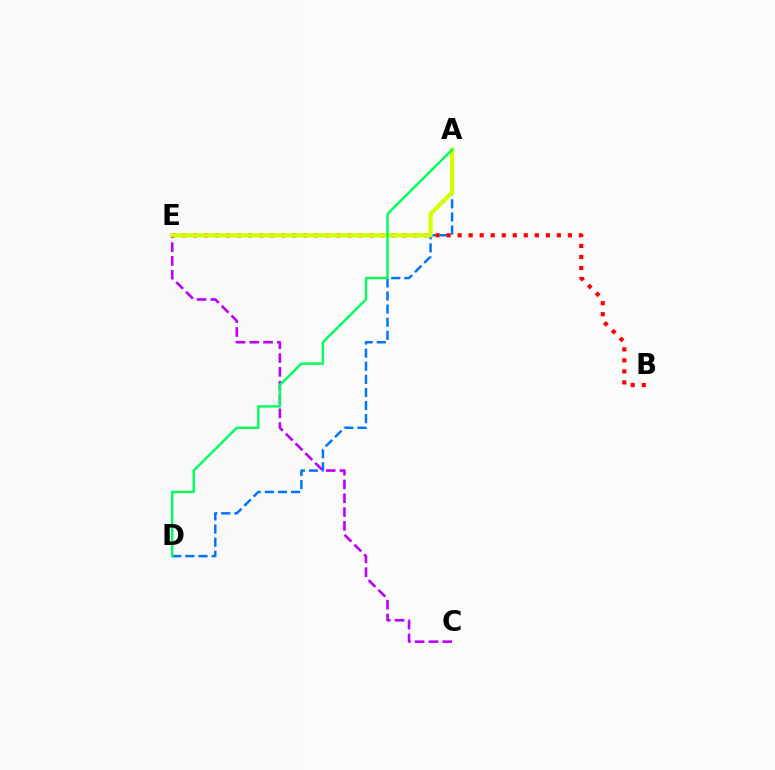{('A', 'D'): [{'color': '#0074ff', 'line_style': 'dashed', 'thickness': 1.78}, {'color': '#00ff5c', 'line_style': 'solid', 'thickness': 1.74}], ('C', 'E'): [{'color': '#b900ff', 'line_style': 'dashed', 'thickness': 1.88}], ('B', 'E'): [{'color': '#ff0000', 'line_style': 'dotted', 'thickness': 3.0}], ('A', 'E'): [{'color': '#d1ff00', 'line_style': 'solid', 'thickness': 2.98}]}